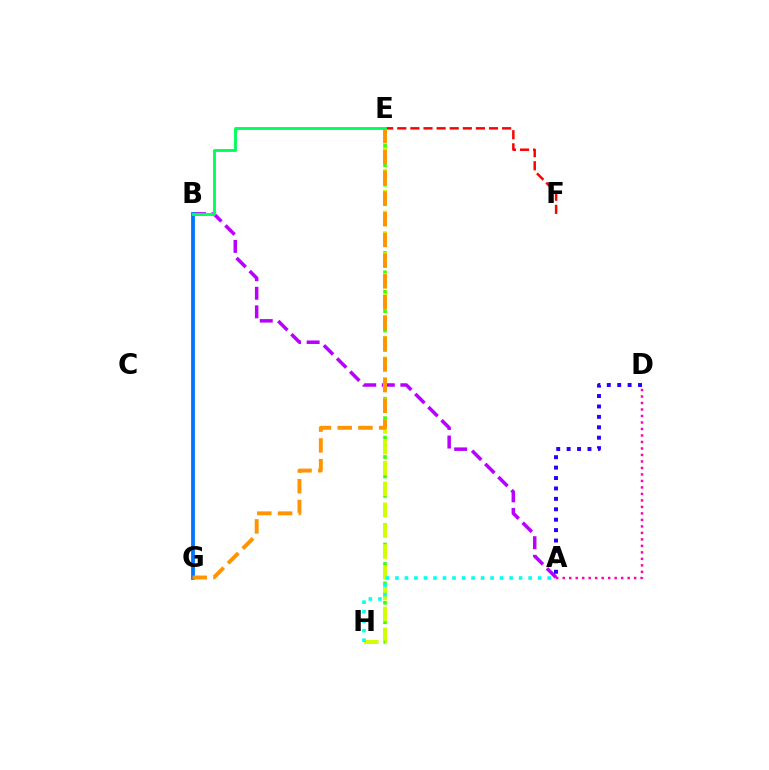{('A', 'B'): [{'color': '#b900ff', 'line_style': 'dashed', 'thickness': 2.52}], ('B', 'G'): [{'color': '#0074ff', 'line_style': 'solid', 'thickness': 2.74}], ('E', 'F'): [{'color': '#ff0000', 'line_style': 'dashed', 'thickness': 1.78}], ('E', 'H'): [{'color': '#3dff00', 'line_style': 'dotted', 'thickness': 2.64}, {'color': '#d1ff00', 'line_style': 'dashed', 'thickness': 2.83}], ('A', 'D'): [{'color': '#2500ff', 'line_style': 'dotted', 'thickness': 2.83}, {'color': '#ff00ac', 'line_style': 'dotted', 'thickness': 1.76}], ('B', 'E'): [{'color': '#00ff5c', 'line_style': 'solid', 'thickness': 2.09}], ('A', 'H'): [{'color': '#00fff6', 'line_style': 'dotted', 'thickness': 2.59}], ('E', 'G'): [{'color': '#ff9400', 'line_style': 'dashed', 'thickness': 2.82}]}